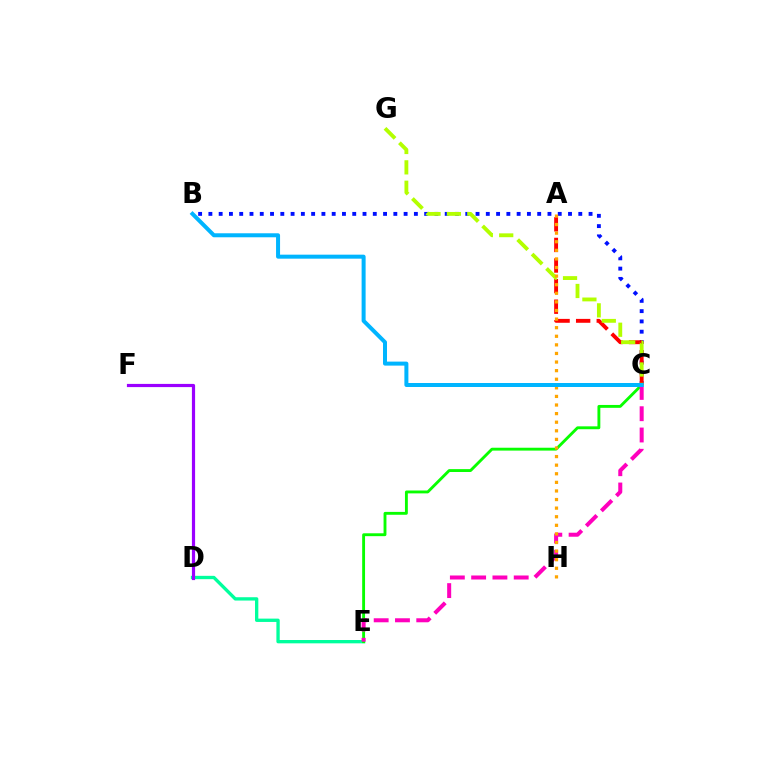{('D', 'E'): [{'color': '#00ff9d', 'line_style': 'solid', 'thickness': 2.39}], ('C', 'E'): [{'color': '#08ff00', 'line_style': 'solid', 'thickness': 2.07}, {'color': '#ff00bd', 'line_style': 'dashed', 'thickness': 2.89}], ('B', 'C'): [{'color': '#0010ff', 'line_style': 'dotted', 'thickness': 2.79}, {'color': '#00b5ff', 'line_style': 'solid', 'thickness': 2.88}], ('A', 'C'): [{'color': '#ff0000', 'line_style': 'dashed', 'thickness': 2.8}], ('C', 'G'): [{'color': '#b3ff00', 'line_style': 'dashed', 'thickness': 2.77}], ('A', 'H'): [{'color': '#ffa500', 'line_style': 'dotted', 'thickness': 2.33}], ('D', 'F'): [{'color': '#9b00ff', 'line_style': 'solid', 'thickness': 2.29}]}